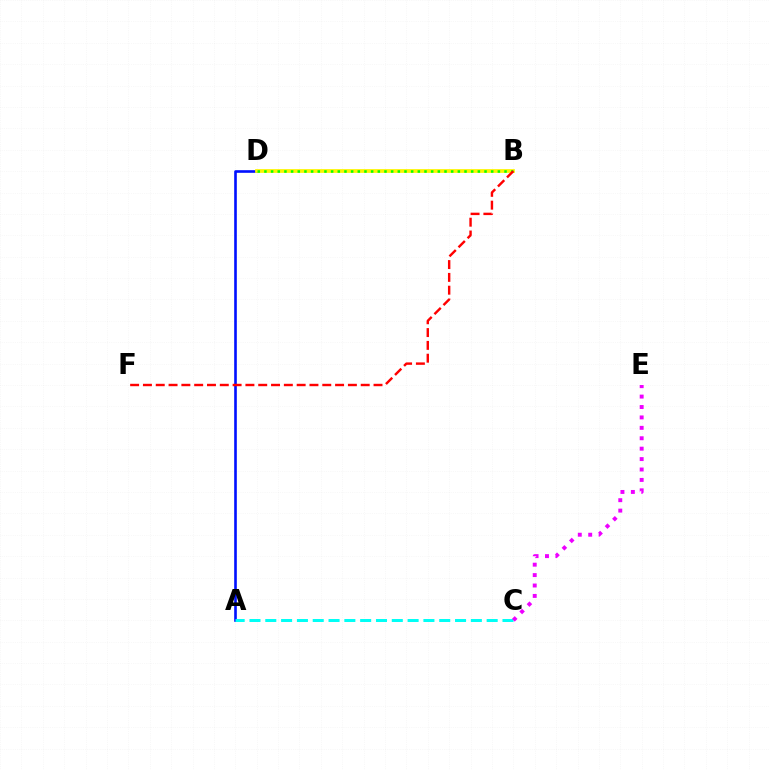{('A', 'D'): [{'color': '#0010ff', 'line_style': 'solid', 'thickness': 1.89}], ('B', 'D'): [{'color': '#fcf500', 'line_style': 'solid', 'thickness': 2.7}, {'color': '#08ff00', 'line_style': 'dotted', 'thickness': 1.81}], ('A', 'C'): [{'color': '#00fff6', 'line_style': 'dashed', 'thickness': 2.15}], ('C', 'E'): [{'color': '#ee00ff', 'line_style': 'dotted', 'thickness': 2.83}], ('B', 'F'): [{'color': '#ff0000', 'line_style': 'dashed', 'thickness': 1.74}]}